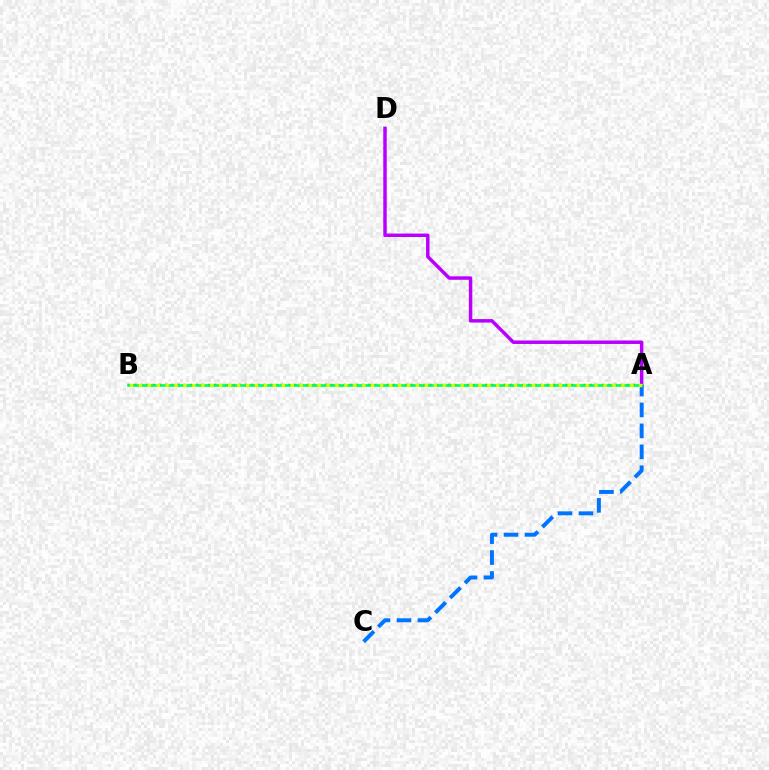{('A', 'B'): [{'color': '#ff0000', 'line_style': 'dotted', 'thickness': 1.67}, {'color': '#00ff5c', 'line_style': 'solid', 'thickness': 1.95}, {'color': '#d1ff00', 'line_style': 'dotted', 'thickness': 2.43}], ('A', 'D'): [{'color': '#b900ff', 'line_style': 'solid', 'thickness': 2.5}], ('A', 'C'): [{'color': '#0074ff', 'line_style': 'dashed', 'thickness': 2.85}]}